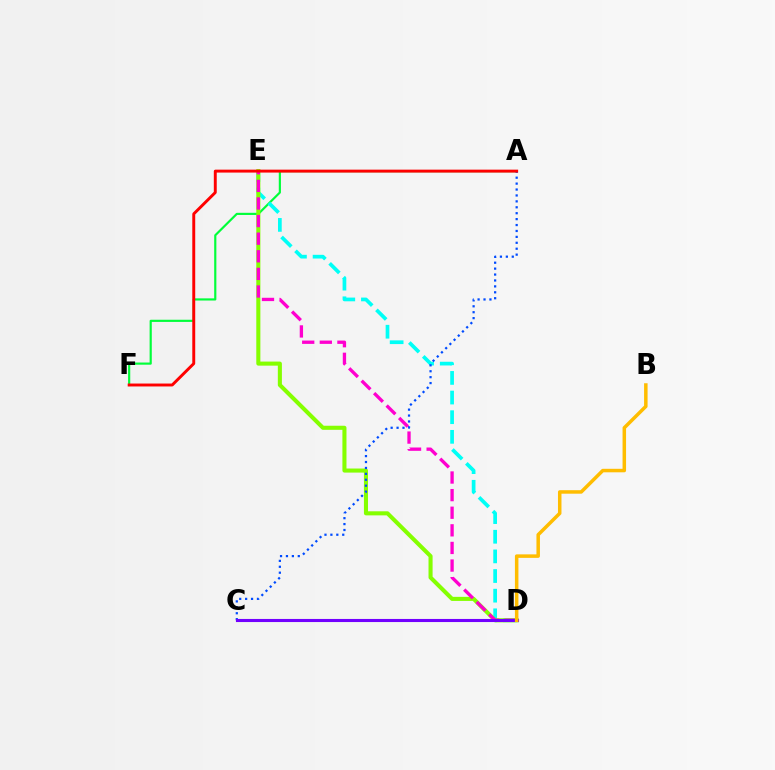{('A', 'F'): [{'color': '#00ff39', 'line_style': 'solid', 'thickness': 1.56}, {'color': '#ff0000', 'line_style': 'solid', 'thickness': 2.11}], ('D', 'E'): [{'color': '#00fff6', 'line_style': 'dashed', 'thickness': 2.67}, {'color': '#84ff00', 'line_style': 'solid', 'thickness': 2.93}, {'color': '#ff00cf', 'line_style': 'dashed', 'thickness': 2.39}], ('A', 'C'): [{'color': '#004bff', 'line_style': 'dotted', 'thickness': 1.61}], ('C', 'D'): [{'color': '#7200ff', 'line_style': 'solid', 'thickness': 2.23}], ('B', 'D'): [{'color': '#ffbd00', 'line_style': 'solid', 'thickness': 2.52}]}